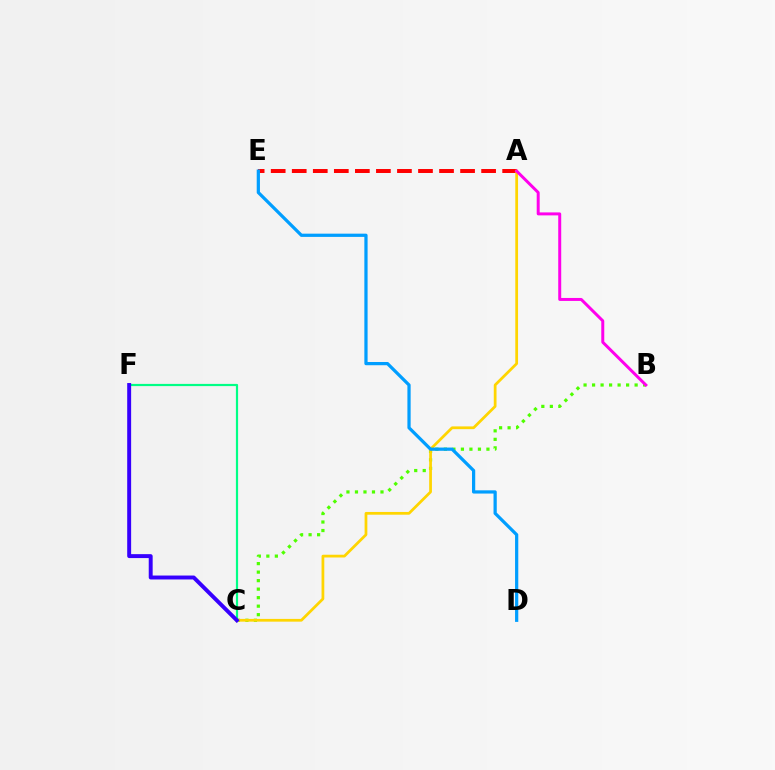{('B', 'C'): [{'color': '#4fff00', 'line_style': 'dotted', 'thickness': 2.31}], ('C', 'F'): [{'color': '#00ff86', 'line_style': 'solid', 'thickness': 1.59}, {'color': '#3700ff', 'line_style': 'solid', 'thickness': 2.83}], ('A', 'E'): [{'color': '#ff0000', 'line_style': 'dashed', 'thickness': 2.86}], ('A', 'C'): [{'color': '#ffd500', 'line_style': 'solid', 'thickness': 1.98}], ('D', 'E'): [{'color': '#009eff', 'line_style': 'solid', 'thickness': 2.33}], ('A', 'B'): [{'color': '#ff00ed', 'line_style': 'solid', 'thickness': 2.14}]}